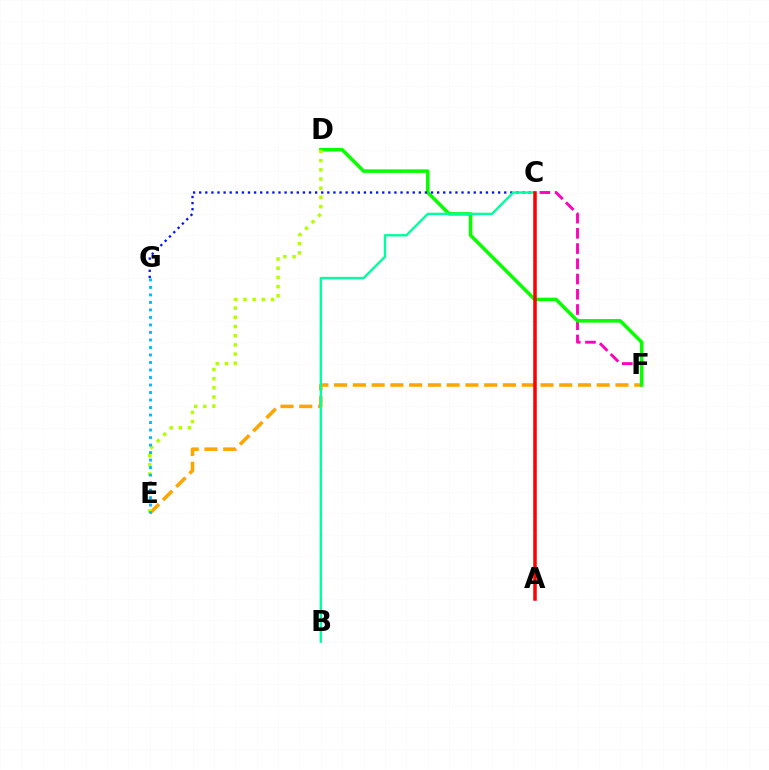{('C', 'F'): [{'color': '#ff00bd', 'line_style': 'dashed', 'thickness': 2.07}], ('E', 'F'): [{'color': '#ffa500', 'line_style': 'dashed', 'thickness': 2.55}], ('D', 'F'): [{'color': '#08ff00', 'line_style': 'solid', 'thickness': 2.55}], ('C', 'G'): [{'color': '#0010ff', 'line_style': 'dotted', 'thickness': 1.66}], ('A', 'C'): [{'color': '#9b00ff', 'line_style': 'dotted', 'thickness': 1.53}, {'color': '#ff0000', 'line_style': 'solid', 'thickness': 2.53}], ('B', 'C'): [{'color': '#00ff9d', 'line_style': 'solid', 'thickness': 1.72}], ('D', 'E'): [{'color': '#b3ff00', 'line_style': 'dotted', 'thickness': 2.5}], ('E', 'G'): [{'color': '#00b5ff', 'line_style': 'dotted', 'thickness': 2.04}]}